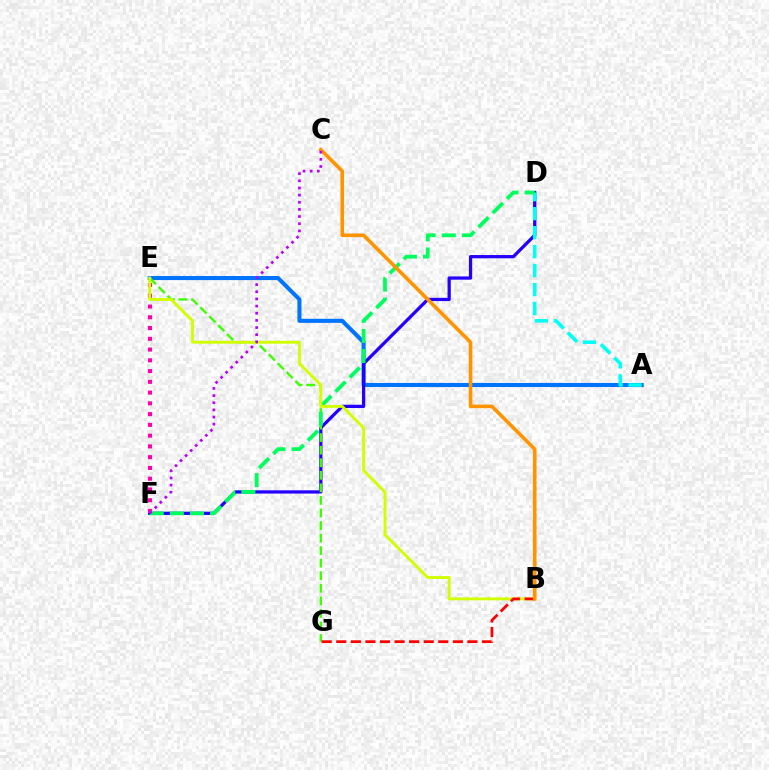{('A', 'E'): [{'color': '#0074ff', 'line_style': 'solid', 'thickness': 2.93}], ('D', 'F'): [{'color': '#2500ff', 'line_style': 'solid', 'thickness': 2.34}, {'color': '#00ff5c', 'line_style': 'dashed', 'thickness': 2.73}], ('A', 'D'): [{'color': '#00fff6', 'line_style': 'dashed', 'thickness': 2.58}], ('E', 'G'): [{'color': '#3dff00', 'line_style': 'dashed', 'thickness': 1.71}], ('E', 'F'): [{'color': '#ff00ac', 'line_style': 'dotted', 'thickness': 2.92}], ('B', 'E'): [{'color': '#d1ff00', 'line_style': 'solid', 'thickness': 2.08}], ('B', 'G'): [{'color': '#ff0000', 'line_style': 'dashed', 'thickness': 1.98}], ('B', 'C'): [{'color': '#ff9400', 'line_style': 'solid', 'thickness': 2.6}], ('C', 'F'): [{'color': '#b900ff', 'line_style': 'dotted', 'thickness': 1.94}]}